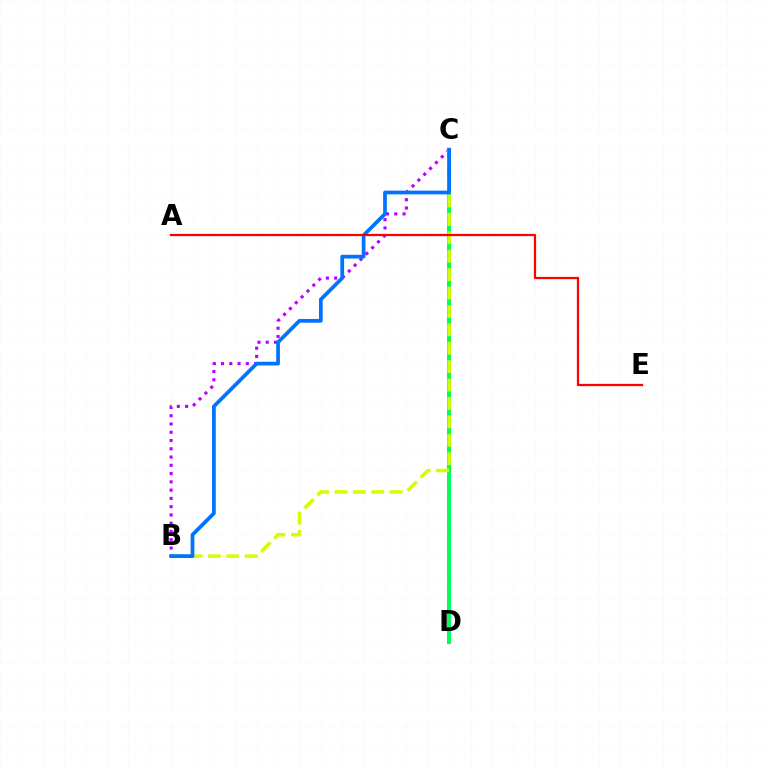{('B', 'C'): [{'color': '#b900ff', 'line_style': 'dotted', 'thickness': 2.25}, {'color': '#d1ff00', 'line_style': 'dashed', 'thickness': 2.5}, {'color': '#0074ff', 'line_style': 'solid', 'thickness': 2.69}], ('C', 'D'): [{'color': '#00ff5c', 'line_style': 'solid', 'thickness': 2.93}], ('A', 'E'): [{'color': '#ff0000', 'line_style': 'solid', 'thickness': 1.63}]}